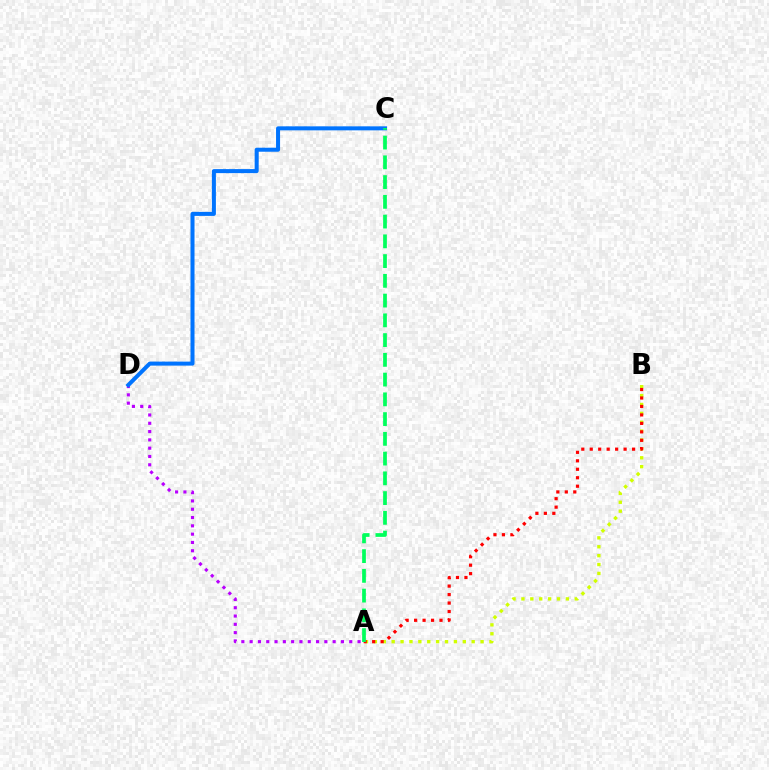{('A', 'D'): [{'color': '#b900ff', 'line_style': 'dotted', 'thickness': 2.26}], ('C', 'D'): [{'color': '#0074ff', 'line_style': 'solid', 'thickness': 2.89}], ('A', 'B'): [{'color': '#d1ff00', 'line_style': 'dotted', 'thickness': 2.42}, {'color': '#ff0000', 'line_style': 'dotted', 'thickness': 2.3}], ('A', 'C'): [{'color': '#00ff5c', 'line_style': 'dashed', 'thickness': 2.68}]}